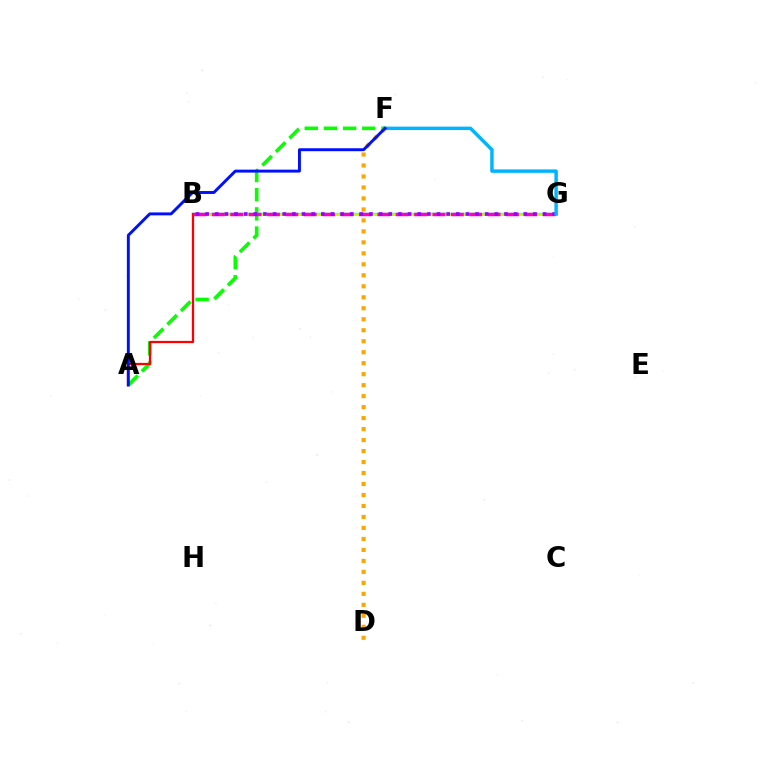{('D', 'F'): [{'color': '#ffa500', 'line_style': 'dotted', 'thickness': 2.98}], ('A', 'F'): [{'color': '#08ff00', 'line_style': 'dashed', 'thickness': 2.61}, {'color': '#0010ff', 'line_style': 'solid', 'thickness': 2.11}], ('B', 'G'): [{'color': '#00ff9d', 'line_style': 'solid', 'thickness': 1.7}, {'color': '#b3ff00', 'line_style': 'solid', 'thickness': 1.97}, {'color': '#ff00bd', 'line_style': 'dashed', 'thickness': 2.5}, {'color': '#9b00ff', 'line_style': 'dotted', 'thickness': 2.62}], ('A', 'B'): [{'color': '#ff0000', 'line_style': 'solid', 'thickness': 1.62}], ('F', 'G'): [{'color': '#00b5ff', 'line_style': 'solid', 'thickness': 2.48}]}